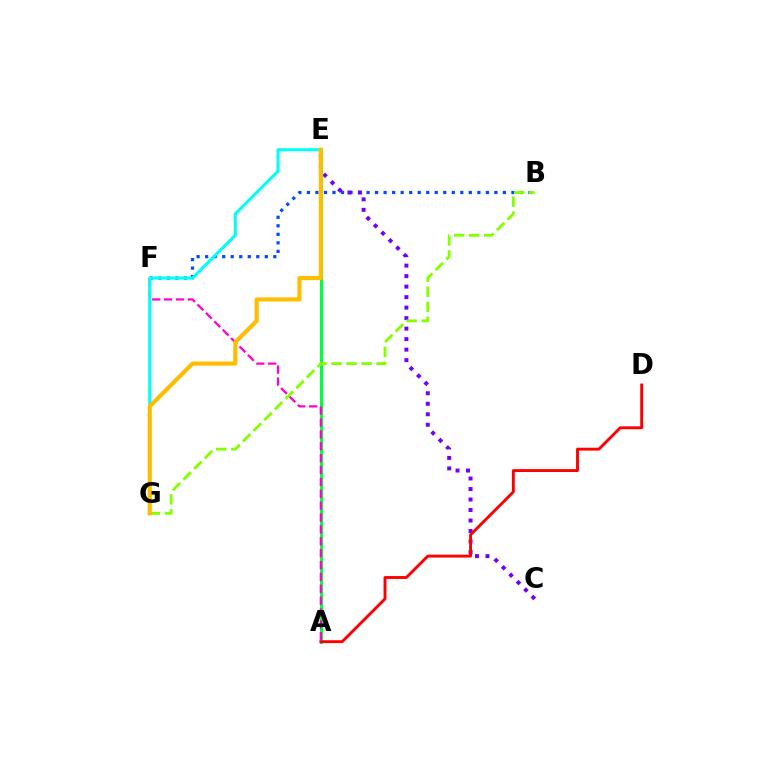{('B', 'F'): [{'color': '#004bff', 'line_style': 'dotted', 'thickness': 2.32}], ('C', 'E'): [{'color': '#7200ff', 'line_style': 'dotted', 'thickness': 2.85}], ('A', 'E'): [{'color': '#00ff39', 'line_style': 'solid', 'thickness': 2.21}], ('A', 'D'): [{'color': '#ff0000', 'line_style': 'solid', 'thickness': 2.08}], ('A', 'F'): [{'color': '#ff00cf', 'line_style': 'dashed', 'thickness': 1.61}], ('B', 'G'): [{'color': '#84ff00', 'line_style': 'dashed', 'thickness': 2.05}], ('E', 'G'): [{'color': '#00fff6', 'line_style': 'solid', 'thickness': 2.19}, {'color': '#ffbd00', 'line_style': 'solid', 'thickness': 2.97}]}